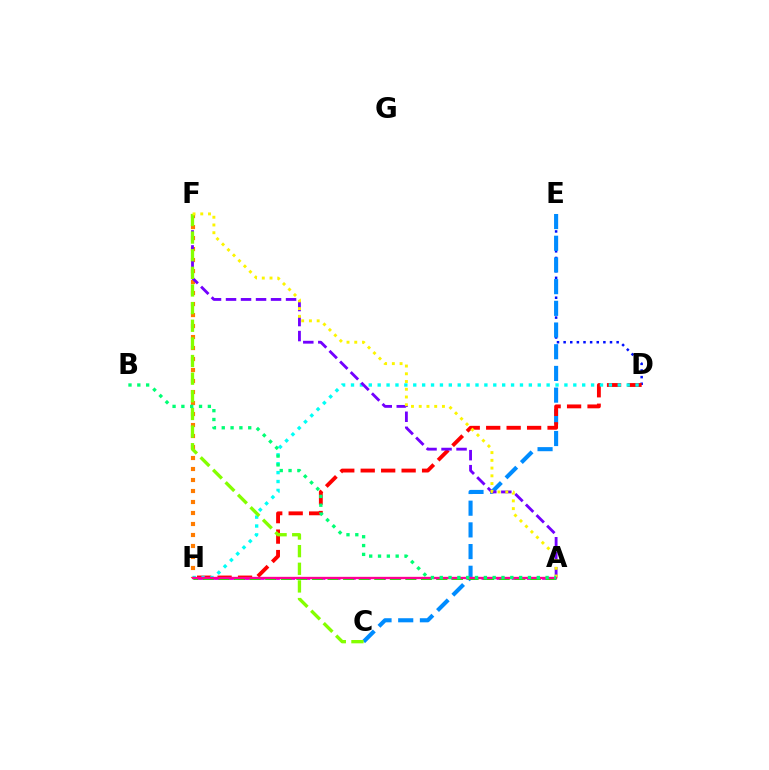{('D', 'E'): [{'color': '#0010ff', 'line_style': 'dotted', 'thickness': 1.8}], ('C', 'E'): [{'color': '#008cff', 'line_style': 'dashed', 'thickness': 2.95}], ('D', 'H'): [{'color': '#ff0000', 'line_style': 'dashed', 'thickness': 2.78}, {'color': '#00fff6', 'line_style': 'dotted', 'thickness': 2.42}], ('A', 'H'): [{'color': '#ee00ff', 'line_style': 'dashed', 'thickness': 2.06}, {'color': '#08ff00', 'line_style': 'dashed', 'thickness': 2.12}, {'color': '#ff0094', 'line_style': 'solid', 'thickness': 1.69}], ('F', 'H'): [{'color': '#ff7c00', 'line_style': 'dotted', 'thickness': 2.99}], ('A', 'F'): [{'color': '#7200ff', 'line_style': 'dashed', 'thickness': 2.04}, {'color': '#fcf500', 'line_style': 'dotted', 'thickness': 2.1}], ('C', 'F'): [{'color': '#84ff00', 'line_style': 'dashed', 'thickness': 2.4}], ('A', 'B'): [{'color': '#00ff74', 'line_style': 'dotted', 'thickness': 2.4}]}